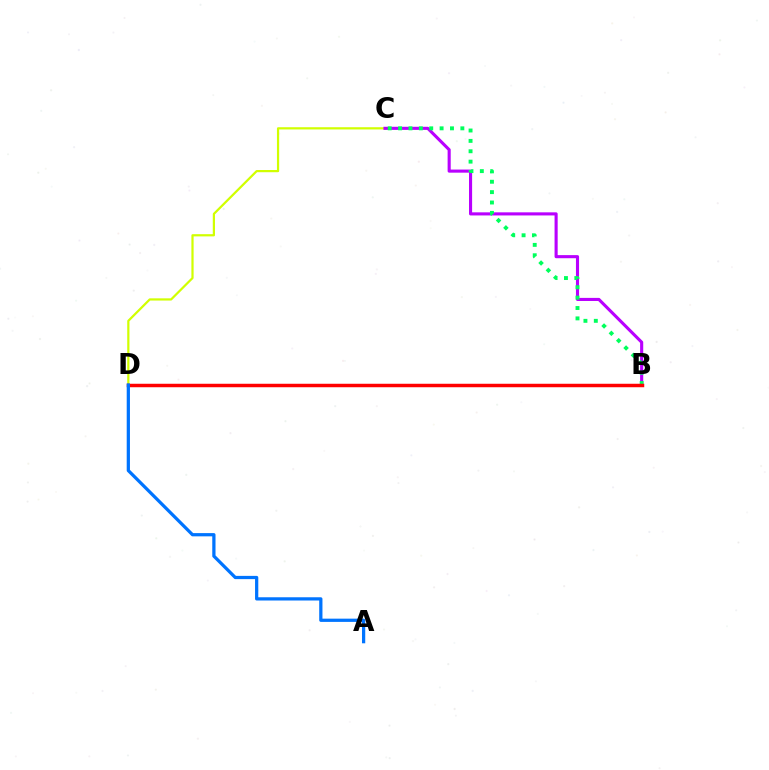{('C', 'D'): [{'color': '#d1ff00', 'line_style': 'solid', 'thickness': 1.6}], ('B', 'C'): [{'color': '#b900ff', 'line_style': 'solid', 'thickness': 2.24}, {'color': '#00ff5c', 'line_style': 'dotted', 'thickness': 2.82}], ('B', 'D'): [{'color': '#ff0000', 'line_style': 'solid', 'thickness': 2.51}], ('A', 'D'): [{'color': '#0074ff', 'line_style': 'solid', 'thickness': 2.33}]}